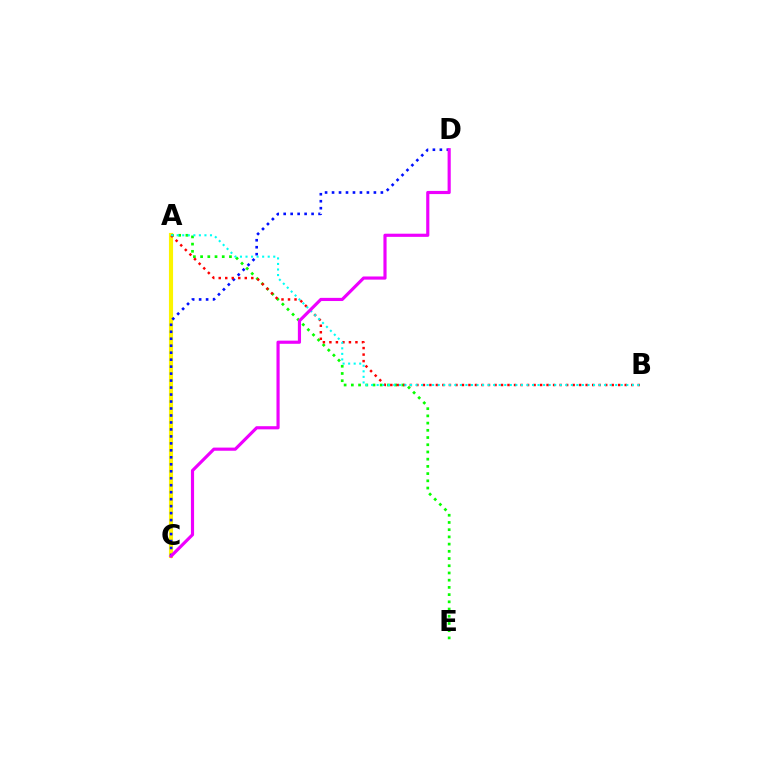{('A', 'C'): [{'color': '#fcf500', 'line_style': 'solid', 'thickness': 2.97}], ('C', 'D'): [{'color': '#0010ff', 'line_style': 'dotted', 'thickness': 1.9}, {'color': '#ee00ff', 'line_style': 'solid', 'thickness': 2.27}], ('A', 'E'): [{'color': '#08ff00', 'line_style': 'dotted', 'thickness': 1.96}], ('A', 'B'): [{'color': '#ff0000', 'line_style': 'dotted', 'thickness': 1.77}, {'color': '#00fff6', 'line_style': 'dotted', 'thickness': 1.51}]}